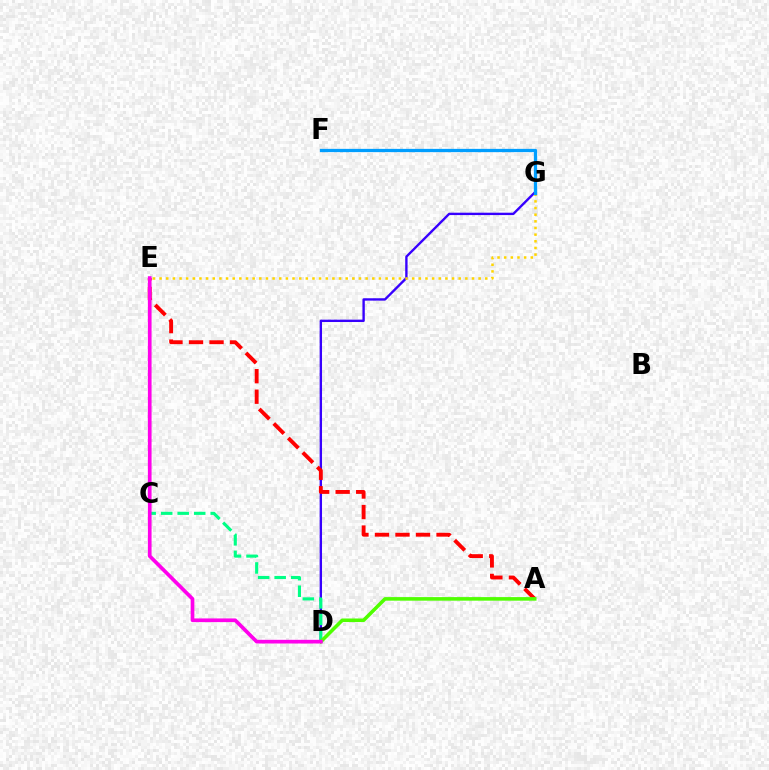{('D', 'G'): [{'color': '#3700ff', 'line_style': 'solid', 'thickness': 1.71}], ('C', 'D'): [{'color': '#00ff86', 'line_style': 'dashed', 'thickness': 2.24}], ('A', 'E'): [{'color': '#ff0000', 'line_style': 'dashed', 'thickness': 2.79}], ('A', 'D'): [{'color': '#4fff00', 'line_style': 'solid', 'thickness': 2.57}], ('D', 'E'): [{'color': '#ff00ed', 'line_style': 'solid', 'thickness': 2.66}], ('E', 'G'): [{'color': '#ffd500', 'line_style': 'dotted', 'thickness': 1.81}], ('F', 'G'): [{'color': '#009eff', 'line_style': 'solid', 'thickness': 2.36}]}